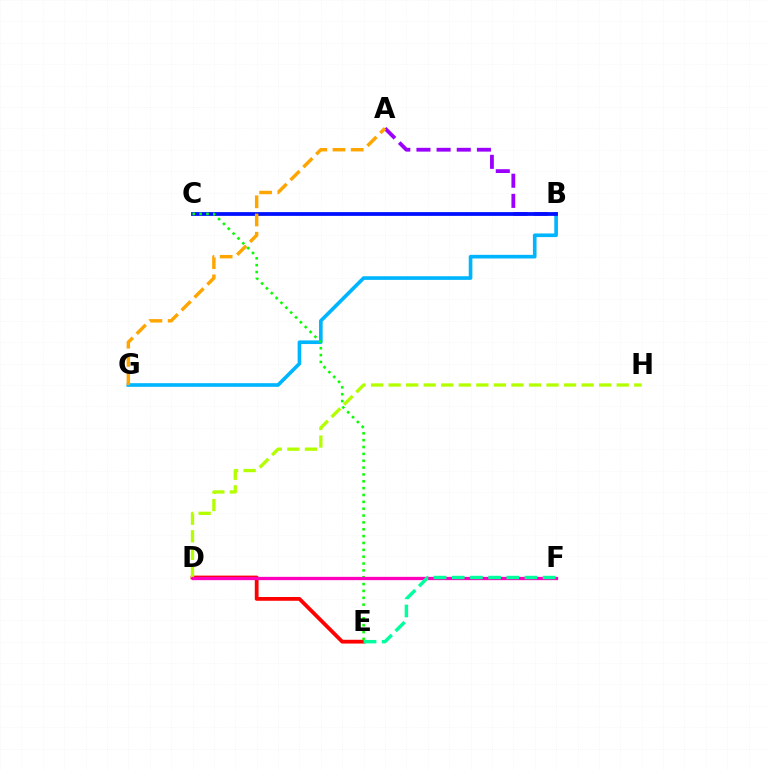{('A', 'B'): [{'color': '#9b00ff', 'line_style': 'dashed', 'thickness': 2.74}], ('D', 'E'): [{'color': '#ff0000', 'line_style': 'solid', 'thickness': 2.72}], ('B', 'G'): [{'color': '#00b5ff', 'line_style': 'solid', 'thickness': 2.62}], ('B', 'C'): [{'color': '#0010ff', 'line_style': 'solid', 'thickness': 2.71}], ('D', 'H'): [{'color': '#b3ff00', 'line_style': 'dashed', 'thickness': 2.38}], ('A', 'G'): [{'color': '#ffa500', 'line_style': 'dashed', 'thickness': 2.48}], ('C', 'E'): [{'color': '#08ff00', 'line_style': 'dotted', 'thickness': 1.86}], ('D', 'F'): [{'color': '#ff00bd', 'line_style': 'solid', 'thickness': 2.38}], ('E', 'F'): [{'color': '#00ff9d', 'line_style': 'dashed', 'thickness': 2.47}]}